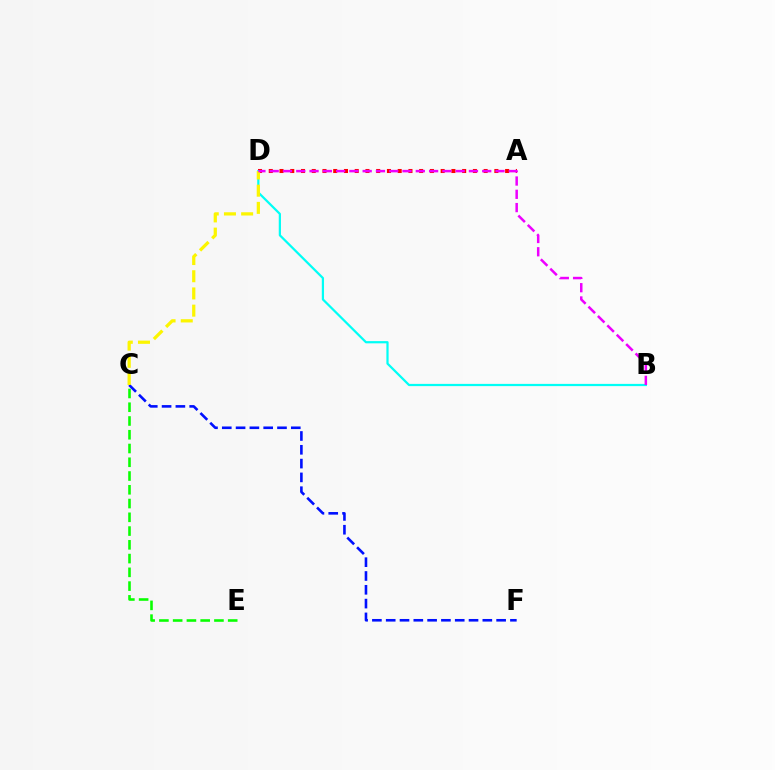{('C', 'F'): [{'color': '#0010ff', 'line_style': 'dashed', 'thickness': 1.88}], ('A', 'D'): [{'color': '#ff0000', 'line_style': 'dotted', 'thickness': 2.92}], ('B', 'D'): [{'color': '#00fff6', 'line_style': 'solid', 'thickness': 1.6}, {'color': '#ee00ff', 'line_style': 'dashed', 'thickness': 1.8}], ('C', 'D'): [{'color': '#fcf500', 'line_style': 'dashed', 'thickness': 2.34}], ('C', 'E'): [{'color': '#08ff00', 'line_style': 'dashed', 'thickness': 1.87}]}